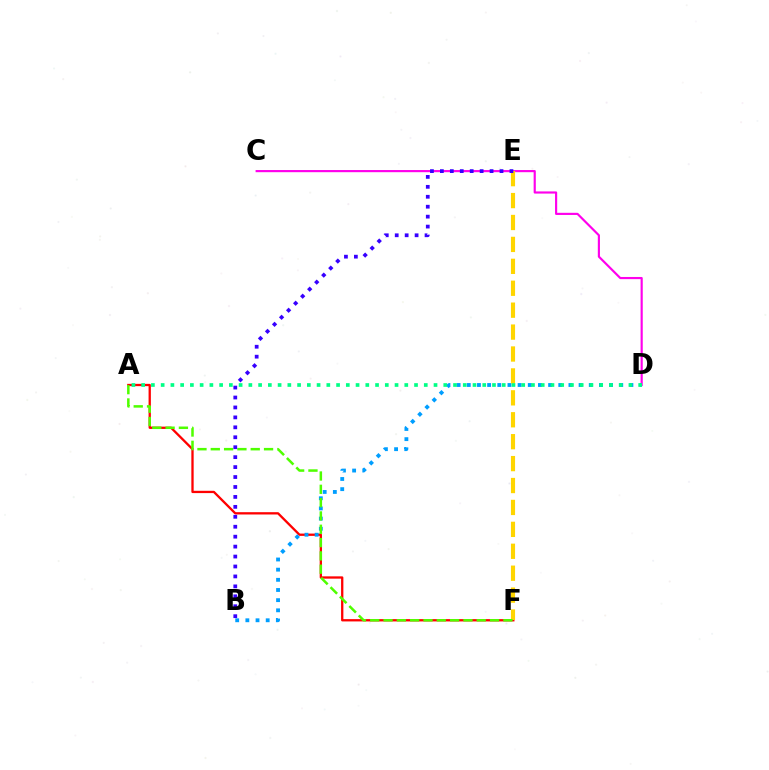{('C', 'D'): [{'color': '#ff00ed', 'line_style': 'solid', 'thickness': 1.56}], ('A', 'F'): [{'color': '#ff0000', 'line_style': 'solid', 'thickness': 1.66}, {'color': '#4fff00', 'line_style': 'dashed', 'thickness': 1.81}], ('B', 'D'): [{'color': '#009eff', 'line_style': 'dotted', 'thickness': 2.76}], ('E', 'F'): [{'color': '#ffd500', 'line_style': 'dashed', 'thickness': 2.98}], ('A', 'D'): [{'color': '#00ff86', 'line_style': 'dotted', 'thickness': 2.65}], ('B', 'E'): [{'color': '#3700ff', 'line_style': 'dotted', 'thickness': 2.7}]}